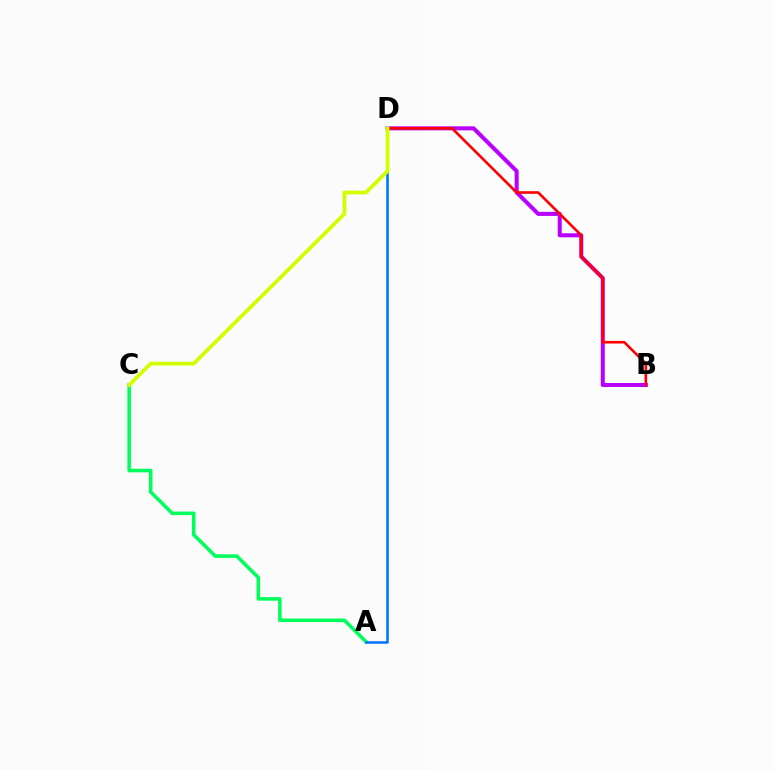{('A', 'C'): [{'color': '#00ff5c', 'line_style': 'solid', 'thickness': 2.56}], ('A', 'D'): [{'color': '#0074ff', 'line_style': 'solid', 'thickness': 1.83}], ('B', 'D'): [{'color': '#b900ff', 'line_style': 'solid', 'thickness': 2.9}, {'color': '#ff0000', 'line_style': 'solid', 'thickness': 1.88}], ('C', 'D'): [{'color': '#d1ff00', 'line_style': 'solid', 'thickness': 2.71}]}